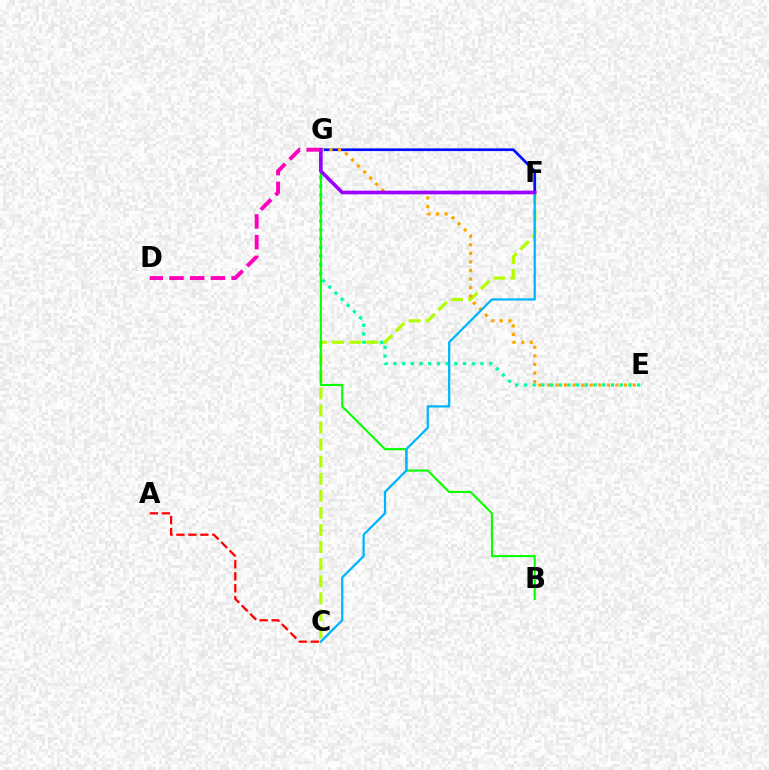{('E', 'G'): [{'color': '#00ff9d', 'line_style': 'dotted', 'thickness': 2.37}, {'color': '#ffa500', 'line_style': 'dotted', 'thickness': 2.33}], ('C', 'F'): [{'color': '#b3ff00', 'line_style': 'dashed', 'thickness': 2.32}, {'color': '#00b5ff', 'line_style': 'solid', 'thickness': 1.62}], ('D', 'G'): [{'color': '#ff00bd', 'line_style': 'dashed', 'thickness': 2.81}], ('A', 'C'): [{'color': '#ff0000', 'line_style': 'dashed', 'thickness': 1.63}], ('F', 'G'): [{'color': '#0010ff', 'line_style': 'solid', 'thickness': 1.96}, {'color': '#9b00ff', 'line_style': 'solid', 'thickness': 2.61}], ('B', 'G'): [{'color': '#08ff00', 'line_style': 'solid', 'thickness': 1.52}]}